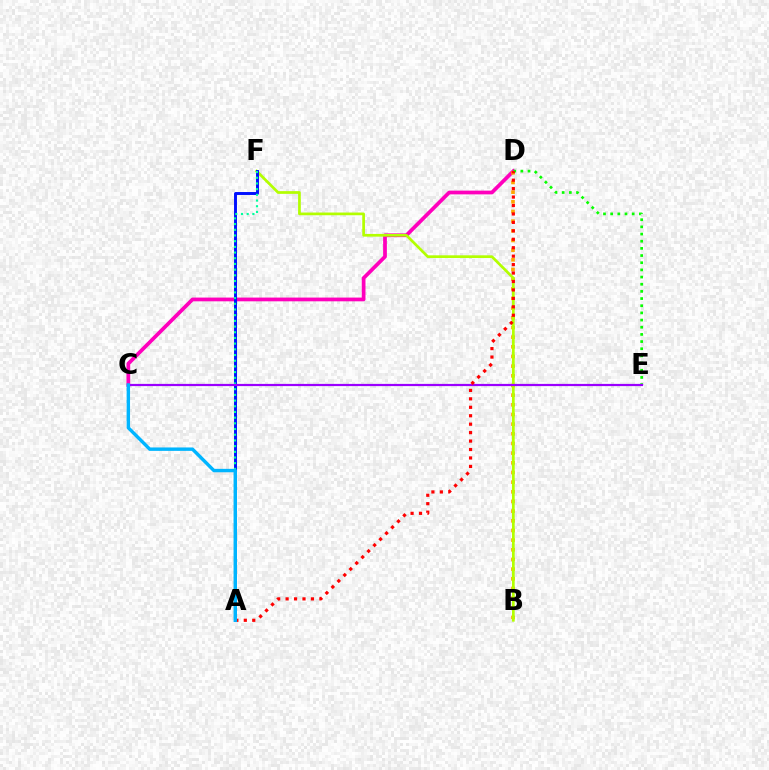{('C', 'D'): [{'color': '#ff00bd', 'line_style': 'solid', 'thickness': 2.69}], ('B', 'D'): [{'color': '#ffa500', 'line_style': 'dotted', 'thickness': 2.63}], ('B', 'F'): [{'color': '#b3ff00', 'line_style': 'solid', 'thickness': 1.95}], ('D', 'E'): [{'color': '#08ff00', 'line_style': 'dotted', 'thickness': 1.95}], ('A', 'F'): [{'color': '#0010ff', 'line_style': 'solid', 'thickness': 2.11}, {'color': '#00ff9d', 'line_style': 'dotted', 'thickness': 1.55}], ('C', 'E'): [{'color': '#9b00ff', 'line_style': 'solid', 'thickness': 1.59}], ('A', 'D'): [{'color': '#ff0000', 'line_style': 'dotted', 'thickness': 2.29}], ('A', 'C'): [{'color': '#00b5ff', 'line_style': 'solid', 'thickness': 2.45}]}